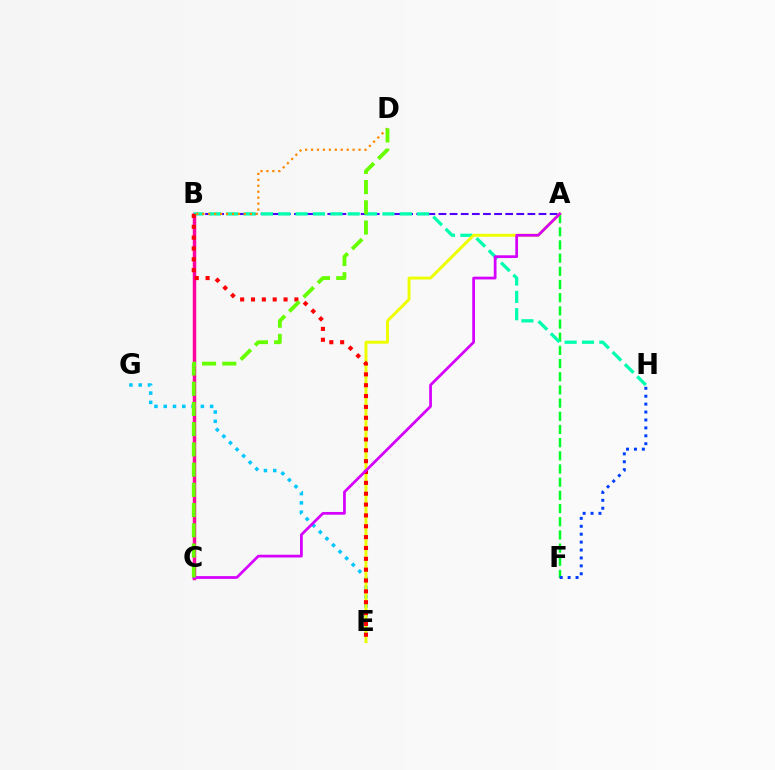{('A', 'F'): [{'color': '#00ff27', 'line_style': 'dashed', 'thickness': 1.79}], ('B', 'C'): [{'color': '#ff00a0', 'line_style': 'solid', 'thickness': 2.49}], ('F', 'H'): [{'color': '#003fff', 'line_style': 'dotted', 'thickness': 2.15}], ('A', 'B'): [{'color': '#4f00ff', 'line_style': 'dashed', 'thickness': 1.51}], ('B', 'H'): [{'color': '#00ffaf', 'line_style': 'dashed', 'thickness': 2.36}], ('E', 'G'): [{'color': '#00c7ff', 'line_style': 'dotted', 'thickness': 2.52}], ('A', 'E'): [{'color': '#eeff00', 'line_style': 'solid', 'thickness': 2.13}], ('B', 'E'): [{'color': '#ff0000', 'line_style': 'dotted', 'thickness': 2.95}], ('B', 'D'): [{'color': '#ff8800', 'line_style': 'dotted', 'thickness': 1.61}], ('A', 'C'): [{'color': '#d600ff', 'line_style': 'solid', 'thickness': 1.98}], ('C', 'D'): [{'color': '#66ff00', 'line_style': 'dashed', 'thickness': 2.75}]}